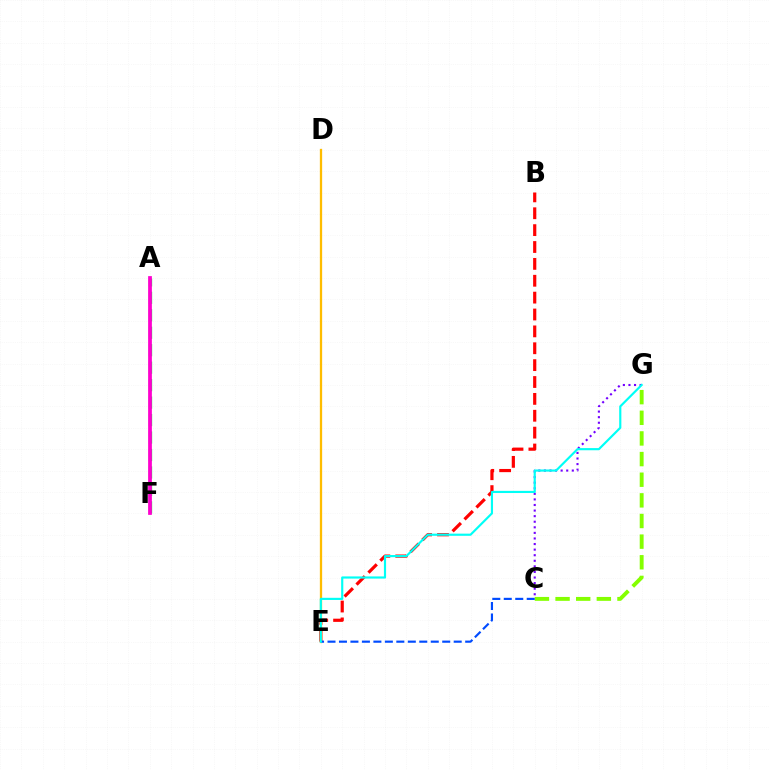{('B', 'E'): [{'color': '#ff0000', 'line_style': 'dashed', 'thickness': 2.29}], ('D', 'E'): [{'color': '#ffbd00', 'line_style': 'solid', 'thickness': 1.65}], ('C', 'G'): [{'color': '#7200ff', 'line_style': 'dotted', 'thickness': 1.52}, {'color': '#84ff00', 'line_style': 'dashed', 'thickness': 2.8}], ('C', 'E'): [{'color': '#004bff', 'line_style': 'dashed', 'thickness': 1.56}], ('A', 'F'): [{'color': '#00ff39', 'line_style': 'dashed', 'thickness': 2.37}, {'color': '#ff00cf', 'line_style': 'solid', 'thickness': 2.7}], ('E', 'G'): [{'color': '#00fff6', 'line_style': 'solid', 'thickness': 1.56}]}